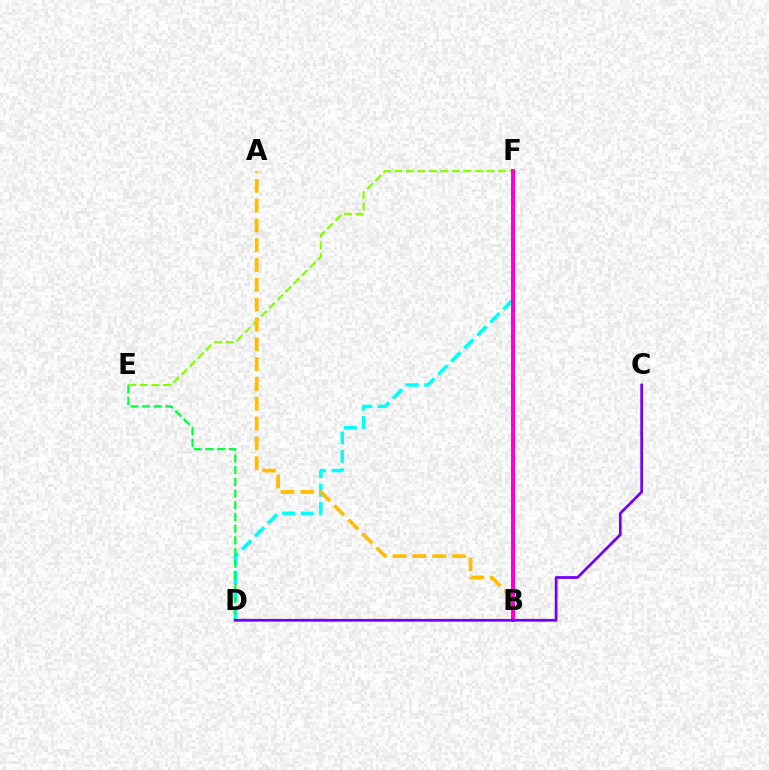{('D', 'F'): [{'color': '#00fff6', 'line_style': 'dashed', 'thickness': 2.5}], ('B', 'F'): [{'color': '#ff0000', 'line_style': 'dashed', 'thickness': 2.86}, {'color': '#004bff', 'line_style': 'dotted', 'thickness': 1.66}, {'color': '#ff00cf', 'line_style': 'solid', 'thickness': 2.85}], ('E', 'F'): [{'color': '#84ff00', 'line_style': 'dashed', 'thickness': 1.56}], ('D', 'E'): [{'color': '#00ff39', 'line_style': 'dashed', 'thickness': 1.59}], ('A', 'B'): [{'color': '#ffbd00', 'line_style': 'dashed', 'thickness': 2.69}], ('C', 'D'): [{'color': '#7200ff', 'line_style': 'solid', 'thickness': 1.98}]}